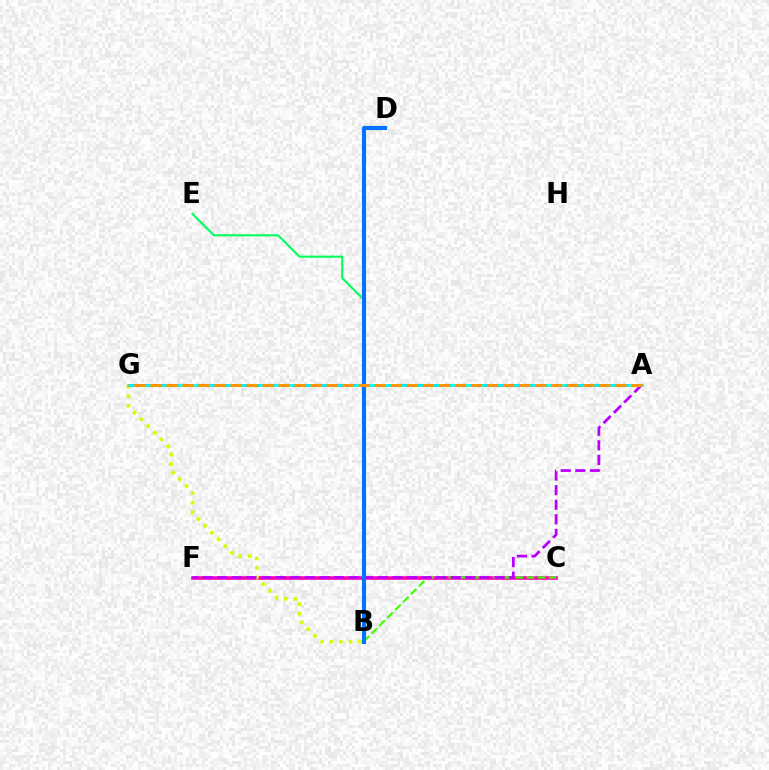{('C', 'F'): [{'color': '#ff00ac', 'line_style': 'solid', 'thickness': 2.58}], ('B', 'C'): [{'color': '#3dff00', 'line_style': 'dashed', 'thickness': 1.52}], ('B', 'G'): [{'color': '#d1ff00', 'line_style': 'dotted', 'thickness': 2.58}], ('A', 'G'): [{'color': '#2500ff', 'line_style': 'dashed', 'thickness': 1.85}, {'color': '#00fff6', 'line_style': 'solid', 'thickness': 1.95}, {'color': '#ff9400', 'line_style': 'dashed', 'thickness': 2.18}], ('B', 'D'): [{'color': '#ff0000', 'line_style': 'dotted', 'thickness': 1.9}, {'color': '#0074ff', 'line_style': 'solid', 'thickness': 2.94}], ('B', 'E'): [{'color': '#00ff5c', 'line_style': 'solid', 'thickness': 1.51}], ('A', 'F'): [{'color': '#b900ff', 'line_style': 'dashed', 'thickness': 1.98}]}